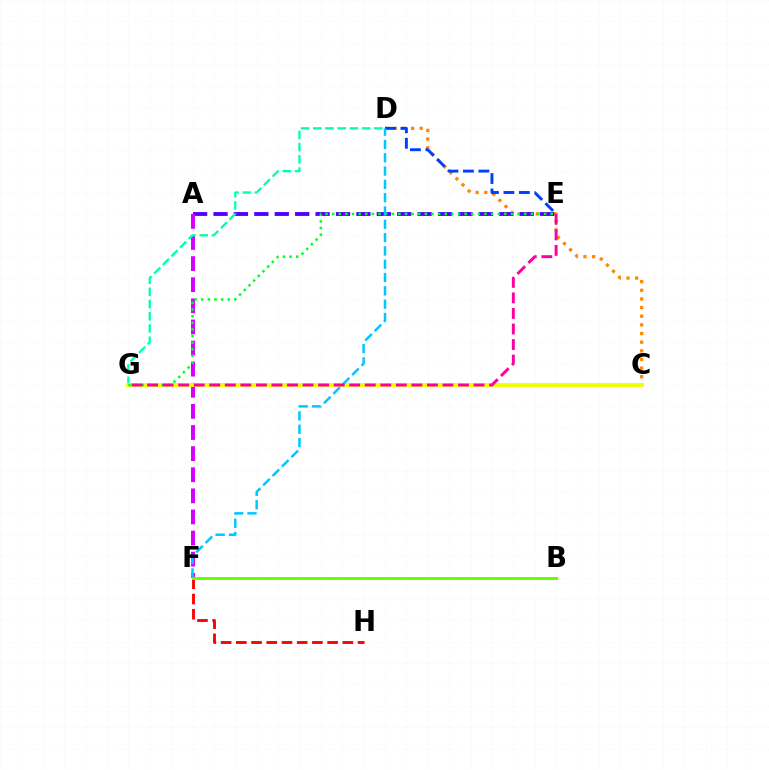{('C', 'D'): [{'color': '#ff8800', 'line_style': 'dotted', 'thickness': 2.35}], ('A', 'E'): [{'color': '#4f00ff', 'line_style': 'dashed', 'thickness': 2.77}], ('A', 'F'): [{'color': '#d600ff', 'line_style': 'dashed', 'thickness': 2.87}], ('D', 'G'): [{'color': '#00ffaf', 'line_style': 'dashed', 'thickness': 1.66}], ('C', 'G'): [{'color': '#eeff00', 'line_style': 'solid', 'thickness': 2.77}], ('F', 'H'): [{'color': '#ff0000', 'line_style': 'dashed', 'thickness': 2.07}], ('B', 'F'): [{'color': '#66ff00', 'line_style': 'solid', 'thickness': 2.13}], ('D', 'E'): [{'color': '#003fff', 'line_style': 'dashed', 'thickness': 2.1}], ('E', 'G'): [{'color': '#00ff27', 'line_style': 'dotted', 'thickness': 1.8}, {'color': '#ff00a0', 'line_style': 'dashed', 'thickness': 2.11}], ('D', 'F'): [{'color': '#00c7ff', 'line_style': 'dashed', 'thickness': 1.81}]}